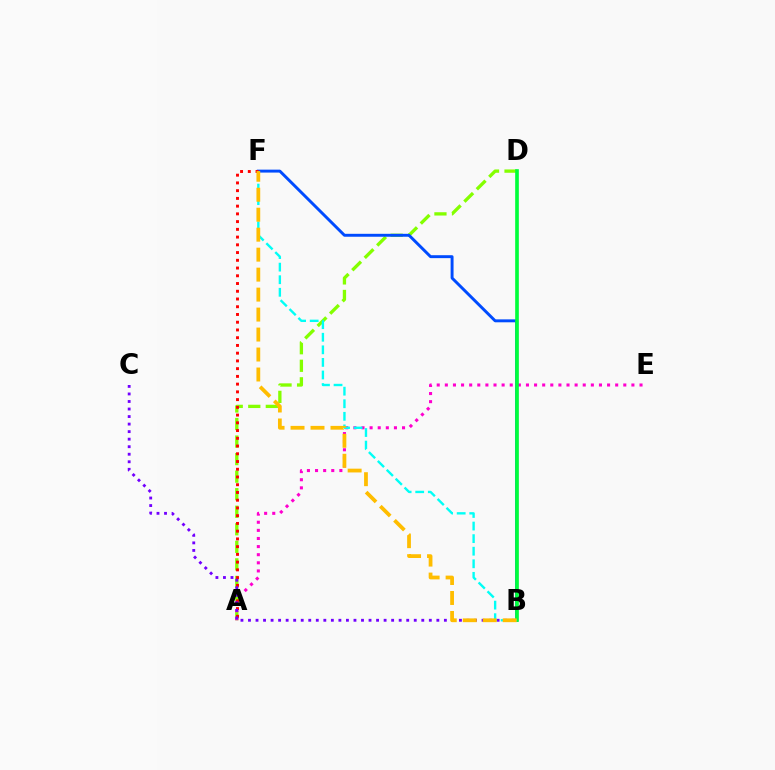{('A', 'D'): [{'color': '#84ff00', 'line_style': 'dashed', 'thickness': 2.38}], ('A', 'E'): [{'color': '#ff00cf', 'line_style': 'dotted', 'thickness': 2.2}], ('B', 'F'): [{'color': '#004bff', 'line_style': 'solid', 'thickness': 2.11}, {'color': '#00fff6', 'line_style': 'dashed', 'thickness': 1.71}, {'color': '#ffbd00', 'line_style': 'dashed', 'thickness': 2.71}], ('A', 'F'): [{'color': '#ff0000', 'line_style': 'dotted', 'thickness': 2.1}], ('B', 'D'): [{'color': '#00ff39', 'line_style': 'solid', 'thickness': 2.63}], ('B', 'C'): [{'color': '#7200ff', 'line_style': 'dotted', 'thickness': 2.05}]}